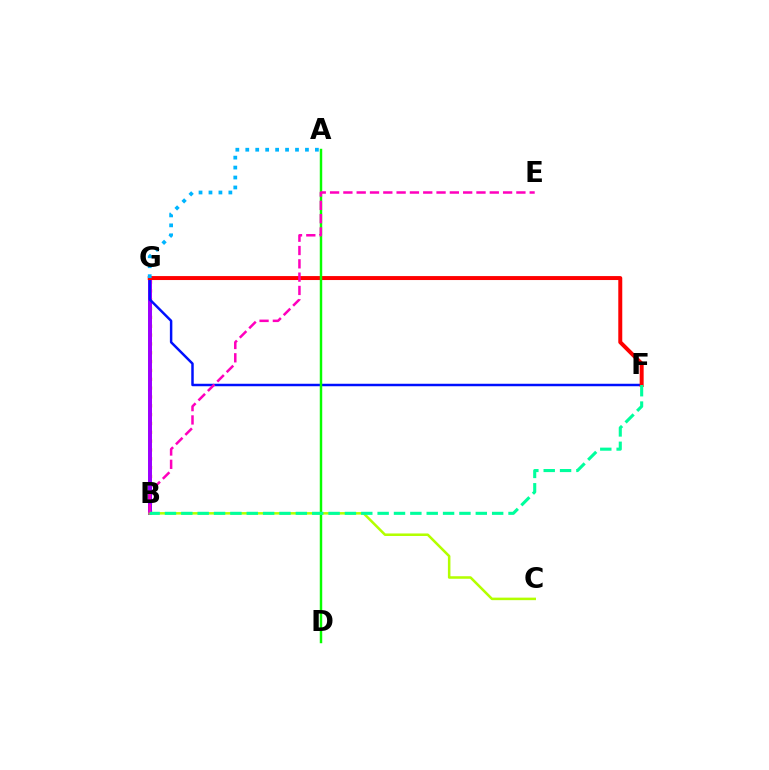{('B', 'G'): [{'color': '#ffa500', 'line_style': 'dotted', 'thickness': 2.4}, {'color': '#9b00ff', 'line_style': 'solid', 'thickness': 2.86}], ('F', 'G'): [{'color': '#0010ff', 'line_style': 'solid', 'thickness': 1.78}, {'color': '#ff0000', 'line_style': 'solid', 'thickness': 2.86}], ('A', 'D'): [{'color': '#08ff00', 'line_style': 'solid', 'thickness': 1.77}], ('B', 'C'): [{'color': '#b3ff00', 'line_style': 'solid', 'thickness': 1.83}], ('A', 'G'): [{'color': '#00b5ff', 'line_style': 'dotted', 'thickness': 2.7}], ('B', 'E'): [{'color': '#ff00bd', 'line_style': 'dashed', 'thickness': 1.81}], ('B', 'F'): [{'color': '#00ff9d', 'line_style': 'dashed', 'thickness': 2.22}]}